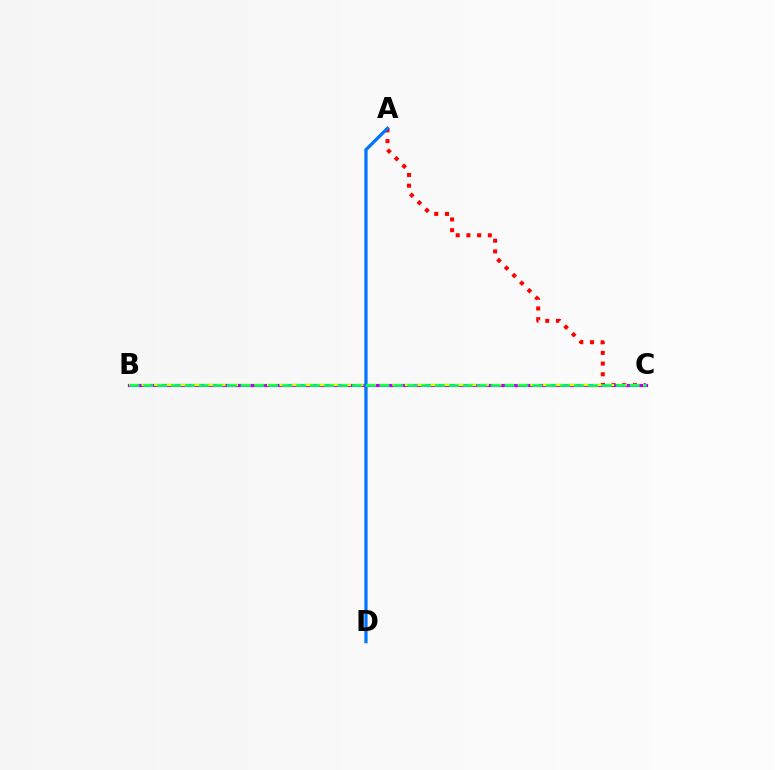{('A', 'C'): [{'color': '#ff0000', 'line_style': 'dotted', 'thickness': 2.91}], ('B', 'C'): [{'color': '#b900ff', 'line_style': 'solid', 'thickness': 2.28}, {'color': '#d1ff00', 'line_style': 'dashed', 'thickness': 1.7}, {'color': '#00ff5c', 'line_style': 'dashed', 'thickness': 1.89}], ('A', 'D'): [{'color': '#0074ff', 'line_style': 'solid', 'thickness': 2.34}]}